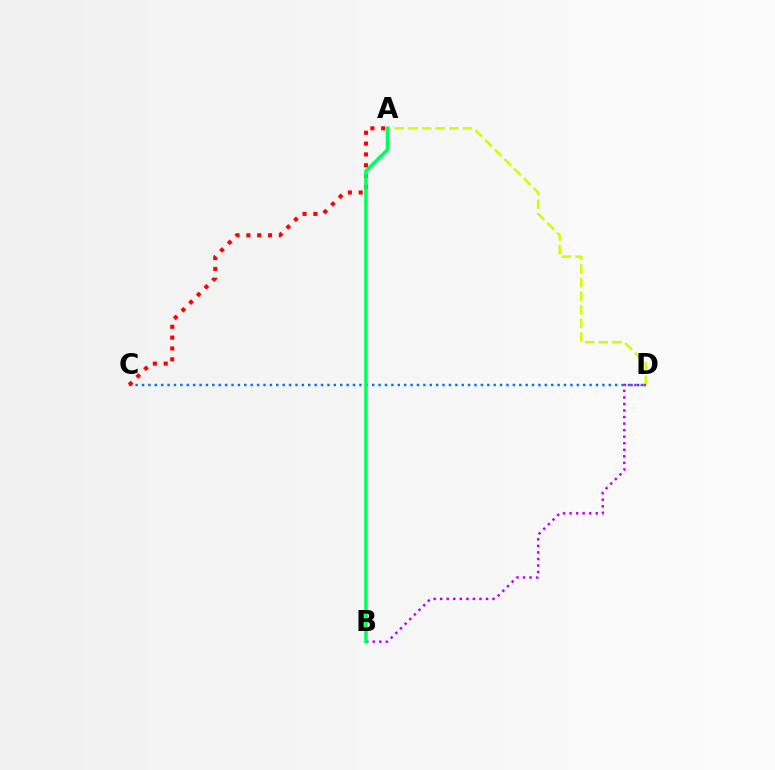{('A', 'D'): [{'color': '#d1ff00', 'line_style': 'dashed', 'thickness': 1.85}], ('C', 'D'): [{'color': '#0074ff', 'line_style': 'dotted', 'thickness': 1.74}], ('B', 'D'): [{'color': '#b900ff', 'line_style': 'dotted', 'thickness': 1.78}], ('A', 'C'): [{'color': '#ff0000', 'line_style': 'dotted', 'thickness': 2.94}], ('A', 'B'): [{'color': '#00ff5c', 'line_style': 'solid', 'thickness': 2.53}]}